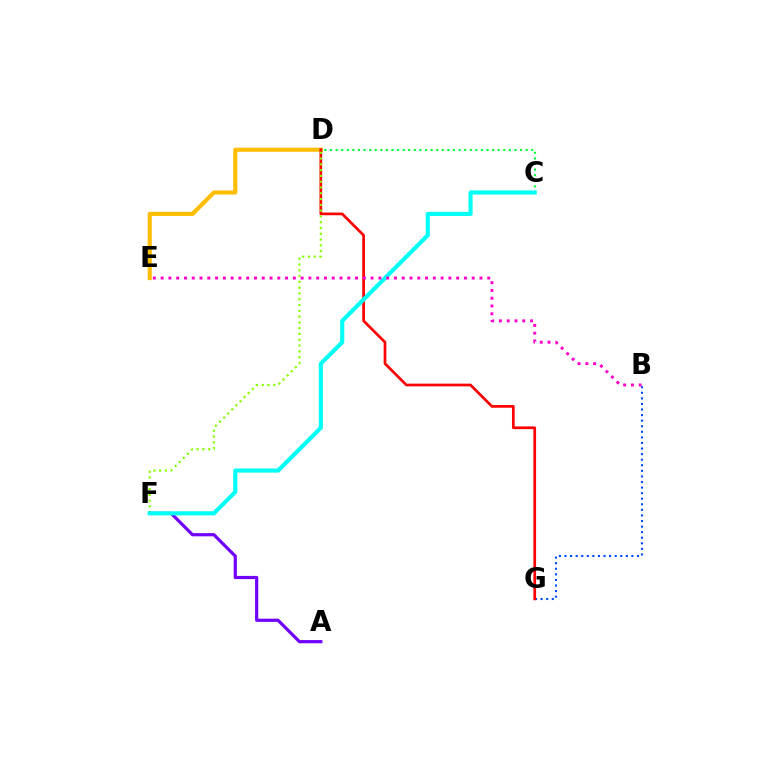{('D', 'E'): [{'color': '#ffbd00', 'line_style': 'solid', 'thickness': 2.96}], ('B', 'G'): [{'color': '#004bff', 'line_style': 'dotted', 'thickness': 1.51}], ('D', 'G'): [{'color': '#ff0000', 'line_style': 'solid', 'thickness': 1.95}], ('D', 'F'): [{'color': '#84ff00', 'line_style': 'dotted', 'thickness': 1.57}], ('C', 'D'): [{'color': '#00ff39', 'line_style': 'dotted', 'thickness': 1.52}], ('A', 'F'): [{'color': '#7200ff', 'line_style': 'solid', 'thickness': 2.3}], ('C', 'F'): [{'color': '#00fff6', 'line_style': 'solid', 'thickness': 2.97}], ('B', 'E'): [{'color': '#ff00cf', 'line_style': 'dotted', 'thickness': 2.11}]}